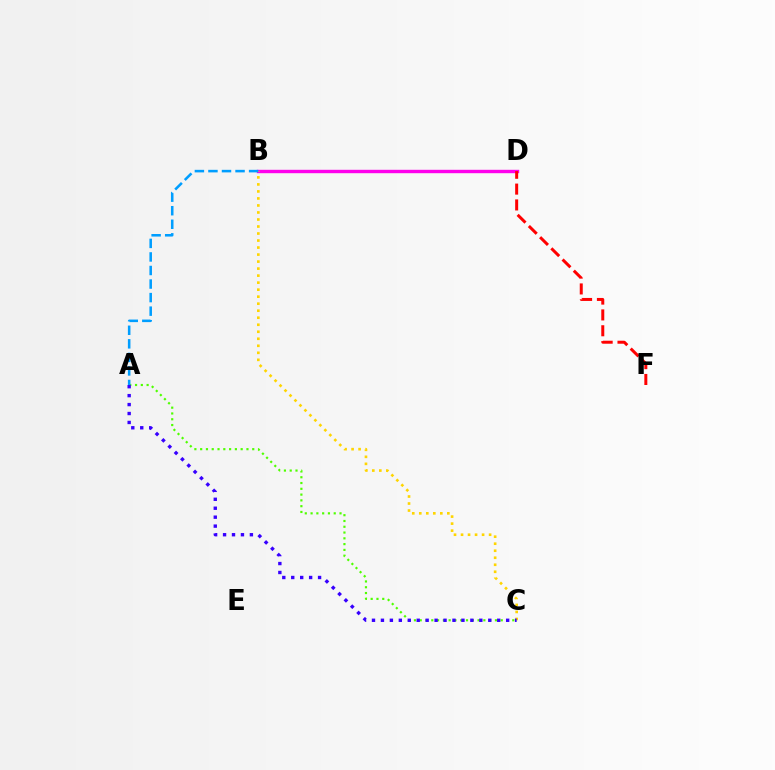{('B', 'D'): [{'color': '#00ff86', 'line_style': 'dashed', 'thickness': 2.09}, {'color': '#ff00ed', 'line_style': 'solid', 'thickness': 2.44}], ('A', 'C'): [{'color': '#4fff00', 'line_style': 'dotted', 'thickness': 1.57}, {'color': '#3700ff', 'line_style': 'dotted', 'thickness': 2.43}], ('D', 'F'): [{'color': '#ff0000', 'line_style': 'dashed', 'thickness': 2.15}], ('B', 'C'): [{'color': '#ffd500', 'line_style': 'dotted', 'thickness': 1.91}], ('A', 'B'): [{'color': '#009eff', 'line_style': 'dashed', 'thickness': 1.84}]}